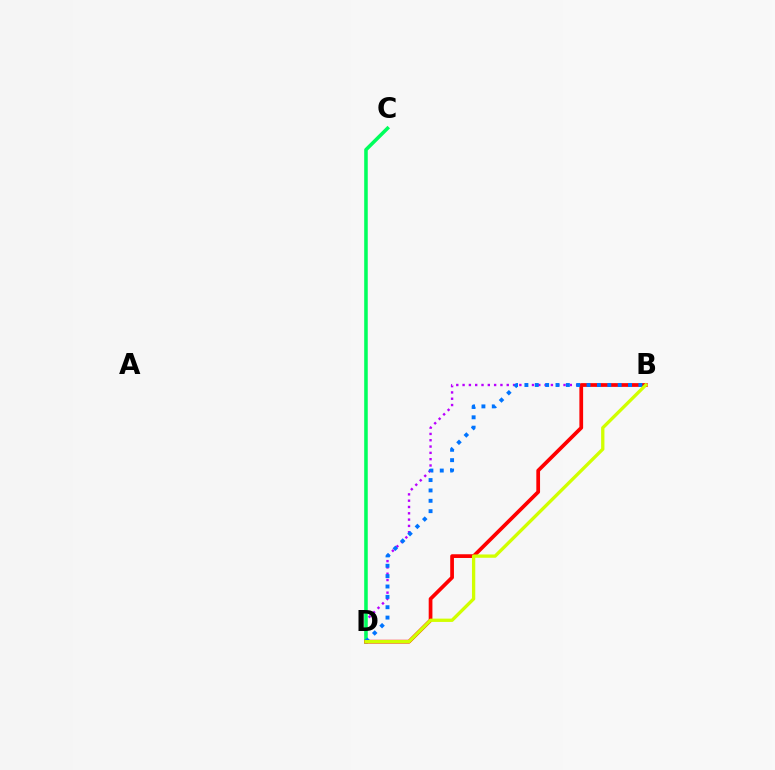{('B', 'D'): [{'color': '#b900ff', 'line_style': 'dotted', 'thickness': 1.71}, {'color': '#ff0000', 'line_style': 'solid', 'thickness': 2.68}, {'color': '#0074ff', 'line_style': 'dotted', 'thickness': 2.82}, {'color': '#d1ff00', 'line_style': 'solid', 'thickness': 2.38}], ('C', 'D'): [{'color': '#00ff5c', 'line_style': 'solid', 'thickness': 2.56}]}